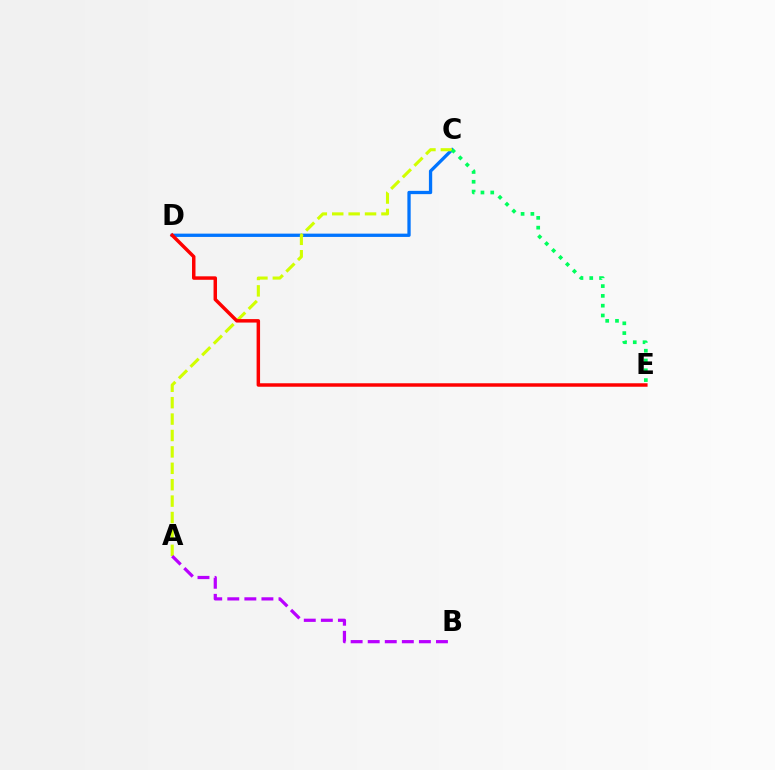{('C', 'D'): [{'color': '#0074ff', 'line_style': 'solid', 'thickness': 2.37}], ('A', 'C'): [{'color': '#d1ff00', 'line_style': 'dashed', 'thickness': 2.23}], ('A', 'B'): [{'color': '#b900ff', 'line_style': 'dashed', 'thickness': 2.32}], ('D', 'E'): [{'color': '#ff0000', 'line_style': 'solid', 'thickness': 2.5}], ('C', 'E'): [{'color': '#00ff5c', 'line_style': 'dotted', 'thickness': 2.66}]}